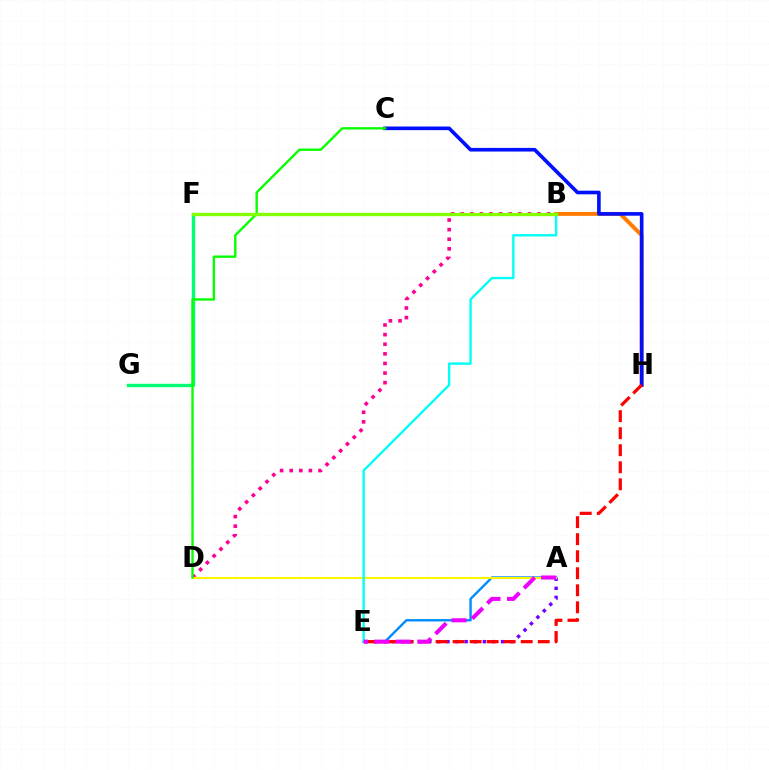{('B', 'D'): [{'color': '#ff0094', 'line_style': 'dotted', 'thickness': 2.61}], ('B', 'H'): [{'color': '#ff7c00', 'line_style': 'solid', 'thickness': 2.83}], ('A', 'E'): [{'color': '#7200ff', 'line_style': 'dotted', 'thickness': 2.47}, {'color': '#008cff', 'line_style': 'solid', 'thickness': 1.72}, {'color': '#ee00ff', 'line_style': 'dashed', 'thickness': 2.92}], ('A', 'D'): [{'color': '#fcf500', 'line_style': 'solid', 'thickness': 1.51}], ('C', 'H'): [{'color': '#0010ff', 'line_style': 'solid', 'thickness': 2.61}], ('F', 'G'): [{'color': '#00ff74', 'line_style': 'solid', 'thickness': 2.44}], ('C', 'D'): [{'color': '#08ff00', 'line_style': 'solid', 'thickness': 1.71}], ('B', 'E'): [{'color': '#00fff6', 'line_style': 'solid', 'thickness': 1.7}], ('B', 'F'): [{'color': '#84ff00', 'line_style': 'solid', 'thickness': 2.39}], ('E', 'H'): [{'color': '#ff0000', 'line_style': 'dashed', 'thickness': 2.31}]}